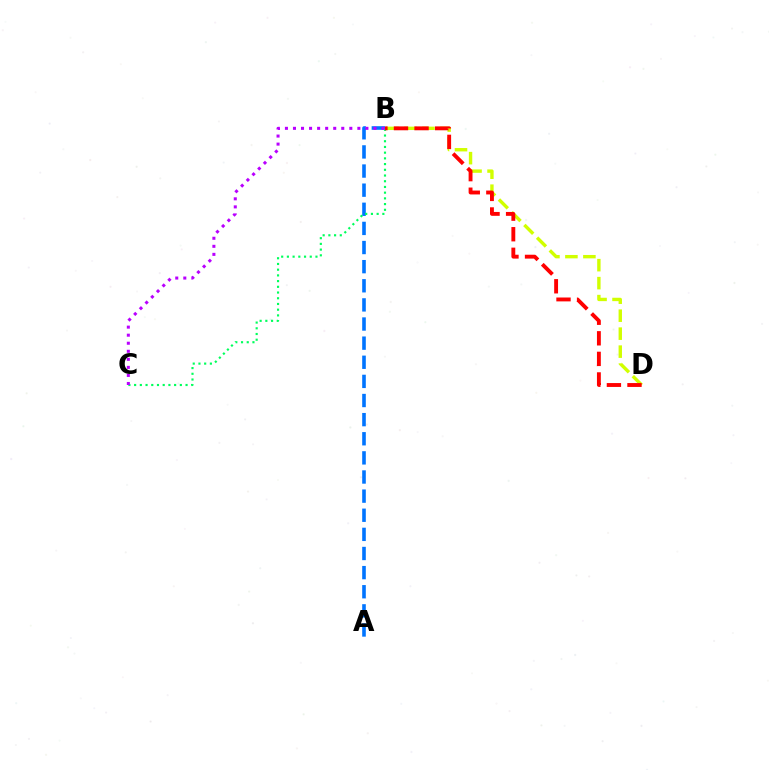{('B', 'D'): [{'color': '#d1ff00', 'line_style': 'dashed', 'thickness': 2.44}, {'color': '#ff0000', 'line_style': 'dashed', 'thickness': 2.79}], ('A', 'B'): [{'color': '#0074ff', 'line_style': 'dashed', 'thickness': 2.6}], ('B', 'C'): [{'color': '#00ff5c', 'line_style': 'dotted', 'thickness': 1.55}, {'color': '#b900ff', 'line_style': 'dotted', 'thickness': 2.19}]}